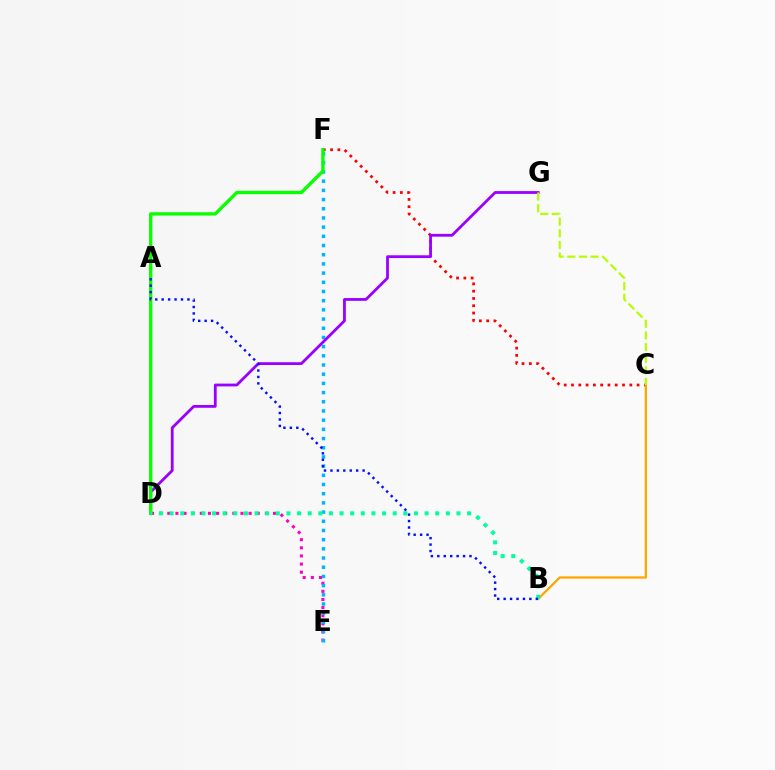{('D', 'E'): [{'color': '#ff00bd', 'line_style': 'dotted', 'thickness': 2.21}], ('E', 'F'): [{'color': '#00b5ff', 'line_style': 'dotted', 'thickness': 2.5}], ('C', 'F'): [{'color': '#ff0000', 'line_style': 'dotted', 'thickness': 1.98}], ('B', 'C'): [{'color': '#ffa500', 'line_style': 'solid', 'thickness': 1.63}], ('D', 'G'): [{'color': '#9b00ff', 'line_style': 'solid', 'thickness': 2.01}], ('C', 'G'): [{'color': '#b3ff00', 'line_style': 'dashed', 'thickness': 1.58}], ('D', 'F'): [{'color': '#08ff00', 'line_style': 'solid', 'thickness': 2.41}], ('B', 'D'): [{'color': '#00ff9d', 'line_style': 'dotted', 'thickness': 2.89}], ('A', 'B'): [{'color': '#0010ff', 'line_style': 'dotted', 'thickness': 1.75}]}